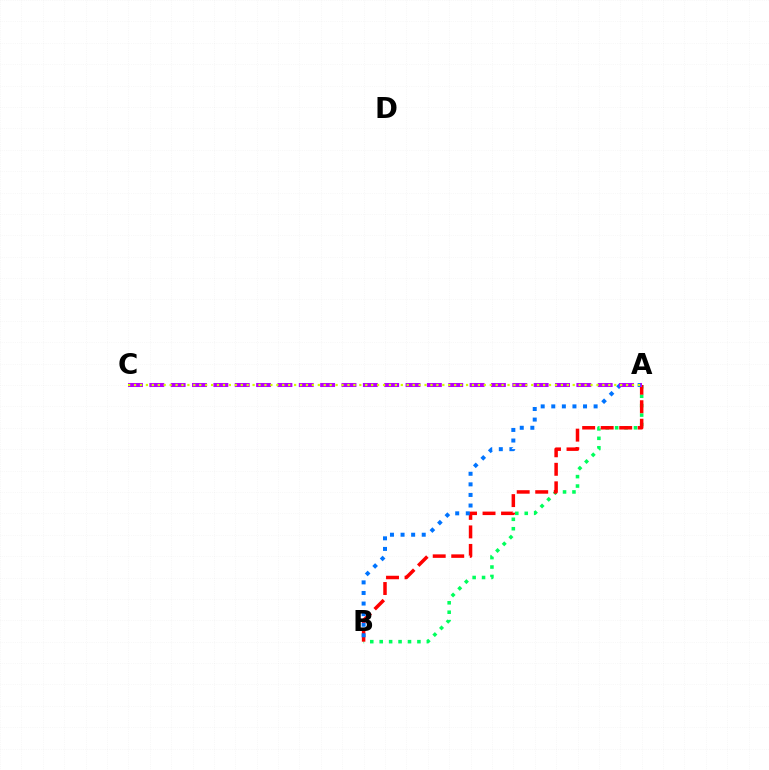{('A', 'B'): [{'color': '#00ff5c', 'line_style': 'dotted', 'thickness': 2.56}, {'color': '#ff0000', 'line_style': 'dashed', 'thickness': 2.52}, {'color': '#0074ff', 'line_style': 'dotted', 'thickness': 2.88}], ('A', 'C'): [{'color': '#b900ff', 'line_style': 'dashed', 'thickness': 2.9}, {'color': '#d1ff00', 'line_style': 'dotted', 'thickness': 1.61}]}